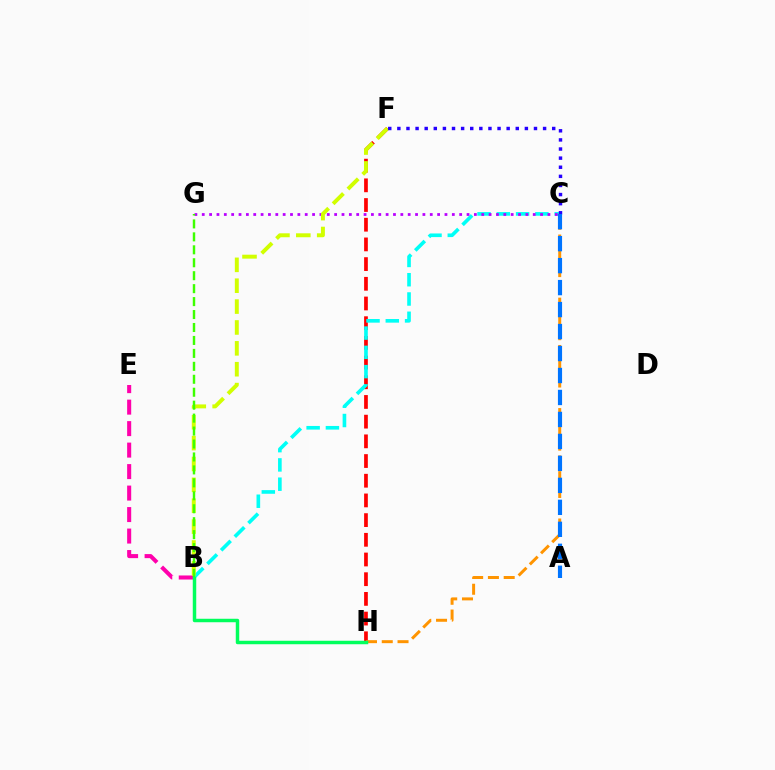{('F', 'H'): [{'color': '#ff0000', 'line_style': 'dashed', 'thickness': 2.68}], ('B', 'C'): [{'color': '#00fff6', 'line_style': 'dashed', 'thickness': 2.62}], ('C', 'G'): [{'color': '#b900ff', 'line_style': 'dotted', 'thickness': 2.0}], ('B', 'E'): [{'color': '#ff00ac', 'line_style': 'dashed', 'thickness': 2.92}], ('B', 'F'): [{'color': '#d1ff00', 'line_style': 'dashed', 'thickness': 2.84}], ('C', 'H'): [{'color': '#ff9400', 'line_style': 'dashed', 'thickness': 2.14}], ('B', 'G'): [{'color': '#3dff00', 'line_style': 'dashed', 'thickness': 1.76}], ('C', 'F'): [{'color': '#2500ff', 'line_style': 'dotted', 'thickness': 2.47}], ('A', 'C'): [{'color': '#0074ff', 'line_style': 'dashed', 'thickness': 2.99}], ('B', 'H'): [{'color': '#00ff5c', 'line_style': 'solid', 'thickness': 2.5}]}